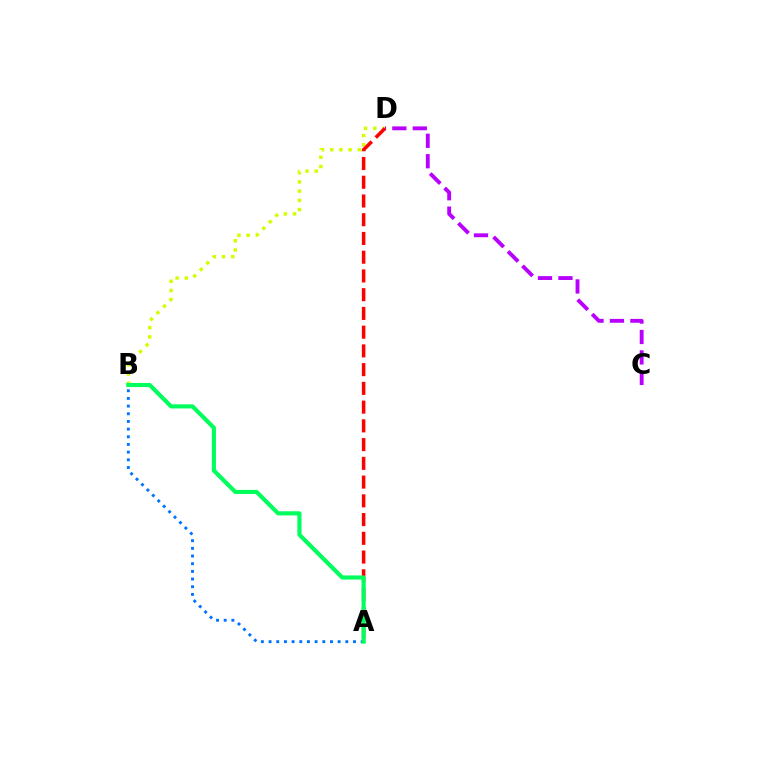{('C', 'D'): [{'color': '#b900ff', 'line_style': 'dashed', 'thickness': 2.78}], ('B', 'D'): [{'color': '#d1ff00', 'line_style': 'dotted', 'thickness': 2.5}], ('A', 'B'): [{'color': '#0074ff', 'line_style': 'dotted', 'thickness': 2.09}, {'color': '#00ff5c', 'line_style': 'solid', 'thickness': 2.97}], ('A', 'D'): [{'color': '#ff0000', 'line_style': 'dashed', 'thickness': 2.55}]}